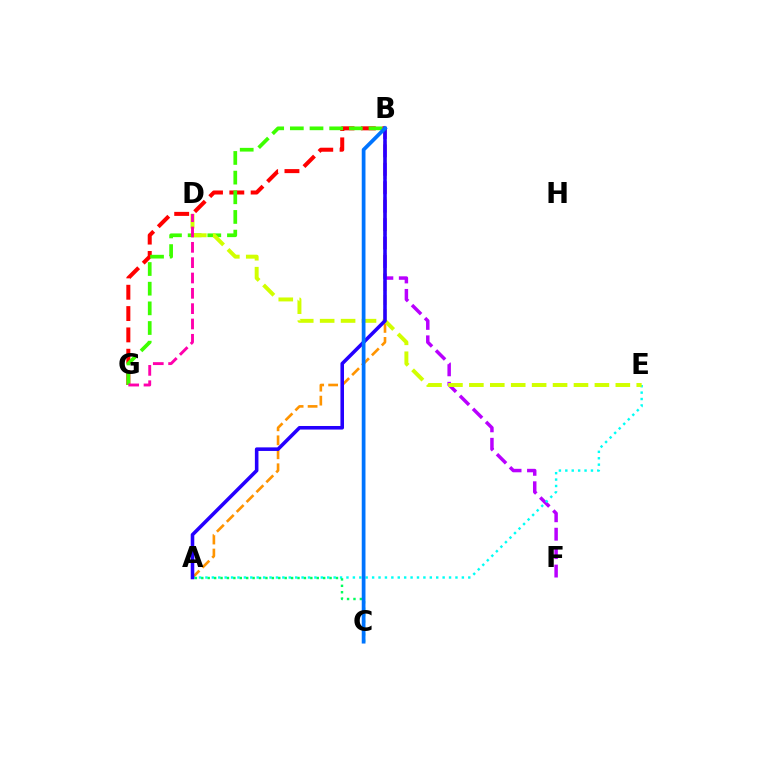{('B', 'F'): [{'color': '#b900ff', 'line_style': 'dashed', 'thickness': 2.5}], ('B', 'G'): [{'color': '#ff0000', 'line_style': 'dashed', 'thickness': 2.9}, {'color': '#3dff00', 'line_style': 'dashed', 'thickness': 2.67}], ('A', 'B'): [{'color': '#ff9400', 'line_style': 'dashed', 'thickness': 1.9}, {'color': '#2500ff', 'line_style': 'solid', 'thickness': 2.57}], ('A', 'E'): [{'color': '#00fff6', 'line_style': 'dotted', 'thickness': 1.74}], ('D', 'E'): [{'color': '#d1ff00', 'line_style': 'dashed', 'thickness': 2.84}], ('D', 'G'): [{'color': '#ff00ac', 'line_style': 'dashed', 'thickness': 2.08}], ('A', 'C'): [{'color': '#00ff5c', 'line_style': 'dotted', 'thickness': 1.74}], ('B', 'C'): [{'color': '#0074ff', 'line_style': 'solid', 'thickness': 2.69}]}